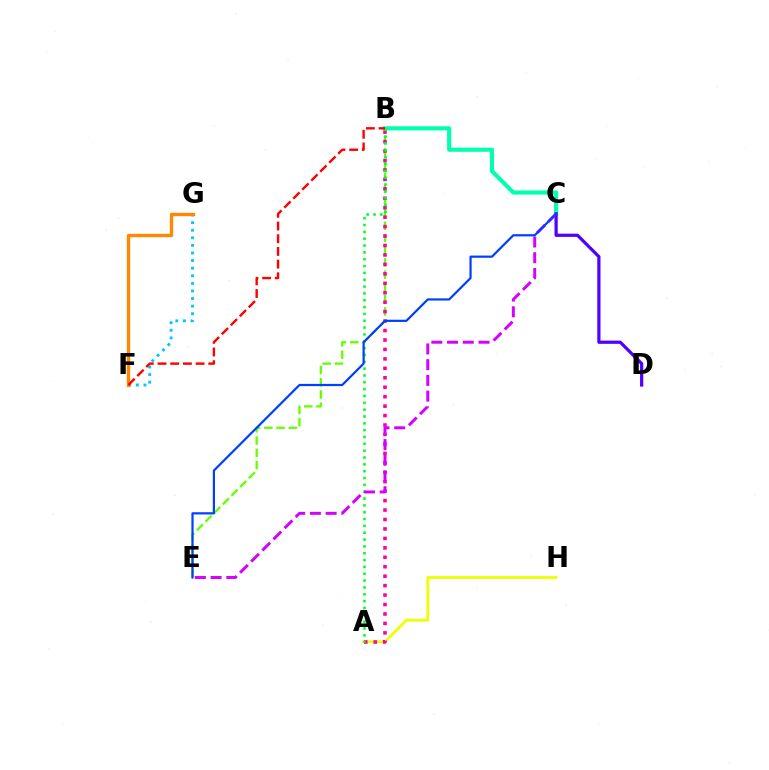{('A', 'H'): [{'color': '#eeff00', 'line_style': 'solid', 'thickness': 2.01}], ('B', 'C'): [{'color': '#00ffaf', 'line_style': 'solid', 'thickness': 2.97}], ('B', 'E'): [{'color': '#66ff00', 'line_style': 'dashed', 'thickness': 1.66}], ('C', 'D'): [{'color': '#4f00ff', 'line_style': 'solid', 'thickness': 2.32}], ('A', 'B'): [{'color': '#ff00a0', 'line_style': 'dotted', 'thickness': 2.57}, {'color': '#00ff27', 'line_style': 'dotted', 'thickness': 1.86}], ('F', 'G'): [{'color': '#00c7ff', 'line_style': 'dotted', 'thickness': 2.06}, {'color': '#ff8800', 'line_style': 'solid', 'thickness': 2.4}], ('C', 'E'): [{'color': '#d600ff', 'line_style': 'dashed', 'thickness': 2.14}, {'color': '#003fff', 'line_style': 'solid', 'thickness': 1.59}], ('B', 'F'): [{'color': '#ff0000', 'line_style': 'dashed', 'thickness': 1.73}]}